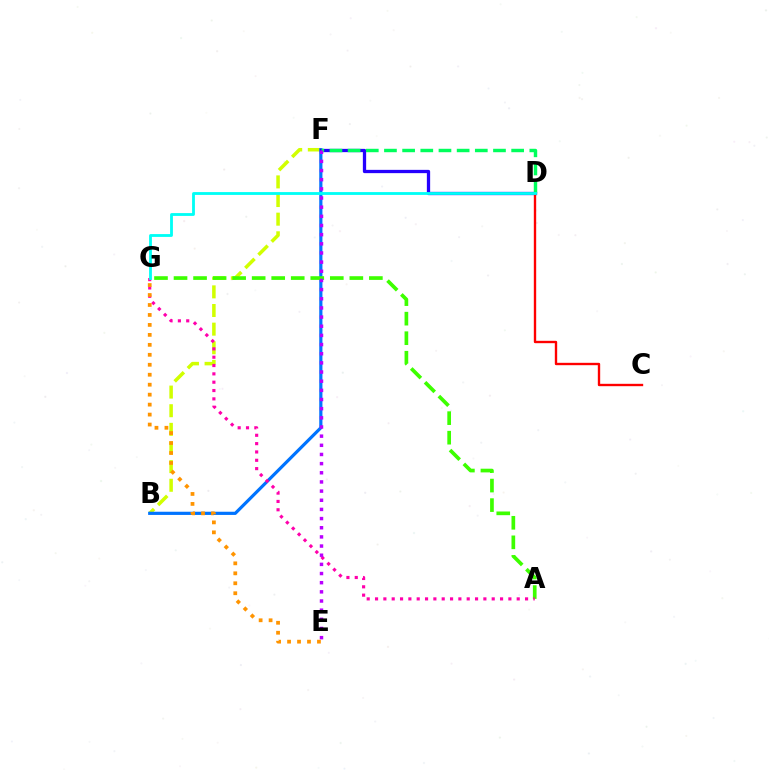{('B', 'F'): [{'color': '#d1ff00', 'line_style': 'dashed', 'thickness': 2.53}, {'color': '#0074ff', 'line_style': 'solid', 'thickness': 2.3}], ('D', 'F'): [{'color': '#2500ff', 'line_style': 'solid', 'thickness': 2.36}, {'color': '#00ff5c', 'line_style': 'dashed', 'thickness': 2.47}], ('C', 'D'): [{'color': '#ff0000', 'line_style': 'solid', 'thickness': 1.71}], ('A', 'G'): [{'color': '#3dff00', 'line_style': 'dashed', 'thickness': 2.65}, {'color': '#ff00ac', 'line_style': 'dotted', 'thickness': 2.26}], ('E', 'F'): [{'color': '#b900ff', 'line_style': 'dotted', 'thickness': 2.49}], ('E', 'G'): [{'color': '#ff9400', 'line_style': 'dotted', 'thickness': 2.71}], ('D', 'G'): [{'color': '#00fff6', 'line_style': 'solid', 'thickness': 2.03}]}